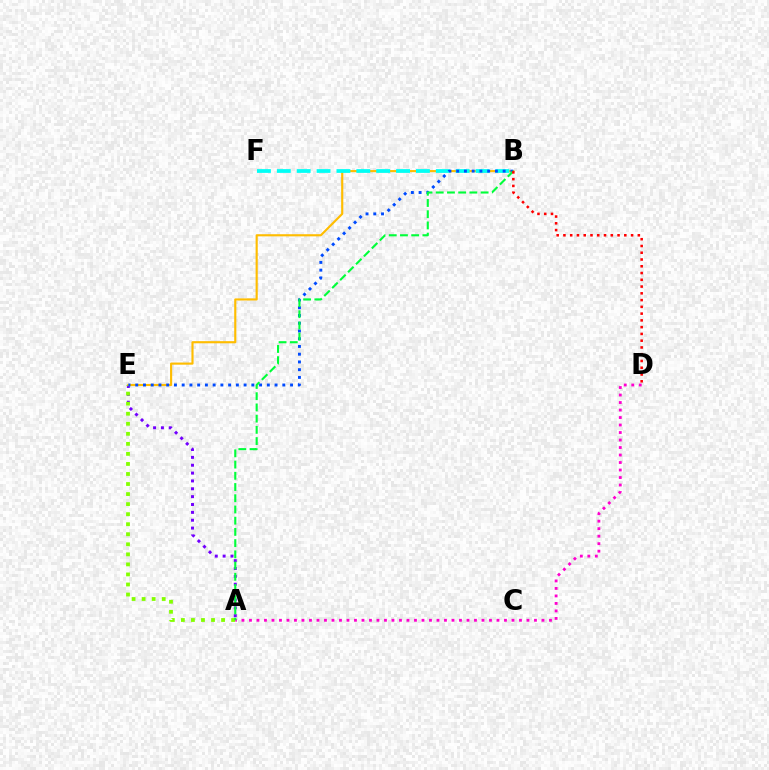{('A', 'E'): [{'color': '#7200ff', 'line_style': 'dotted', 'thickness': 2.13}, {'color': '#84ff00', 'line_style': 'dotted', 'thickness': 2.73}], ('B', 'E'): [{'color': '#ffbd00', 'line_style': 'solid', 'thickness': 1.54}, {'color': '#004bff', 'line_style': 'dotted', 'thickness': 2.1}], ('B', 'F'): [{'color': '#00fff6', 'line_style': 'dashed', 'thickness': 2.7}], ('A', 'D'): [{'color': '#ff00cf', 'line_style': 'dotted', 'thickness': 2.04}], ('A', 'B'): [{'color': '#00ff39', 'line_style': 'dashed', 'thickness': 1.52}], ('B', 'D'): [{'color': '#ff0000', 'line_style': 'dotted', 'thickness': 1.84}]}